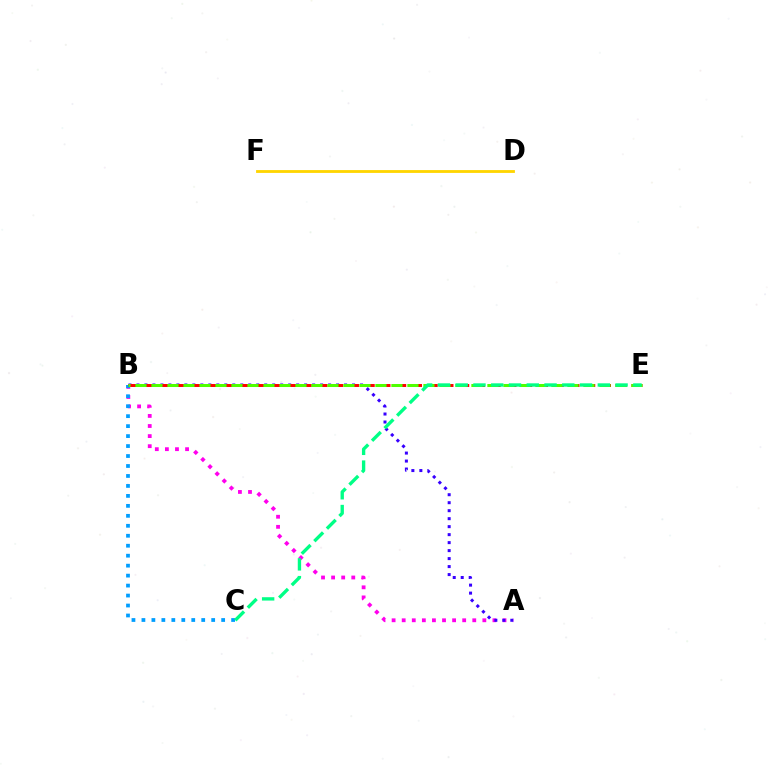{('A', 'B'): [{'color': '#ff00ed', 'line_style': 'dotted', 'thickness': 2.74}, {'color': '#3700ff', 'line_style': 'dotted', 'thickness': 2.17}], ('B', 'C'): [{'color': '#009eff', 'line_style': 'dotted', 'thickness': 2.71}], ('D', 'F'): [{'color': '#ffd500', 'line_style': 'solid', 'thickness': 2.04}], ('B', 'E'): [{'color': '#ff0000', 'line_style': 'dashed', 'thickness': 2.14}, {'color': '#4fff00', 'line_style': 'dashed', 'thickness': 2.17}], ('C', 'E'): [{'color': '#00ff86', 'line_style': 'dashed', 'thickness': 2.41}]}